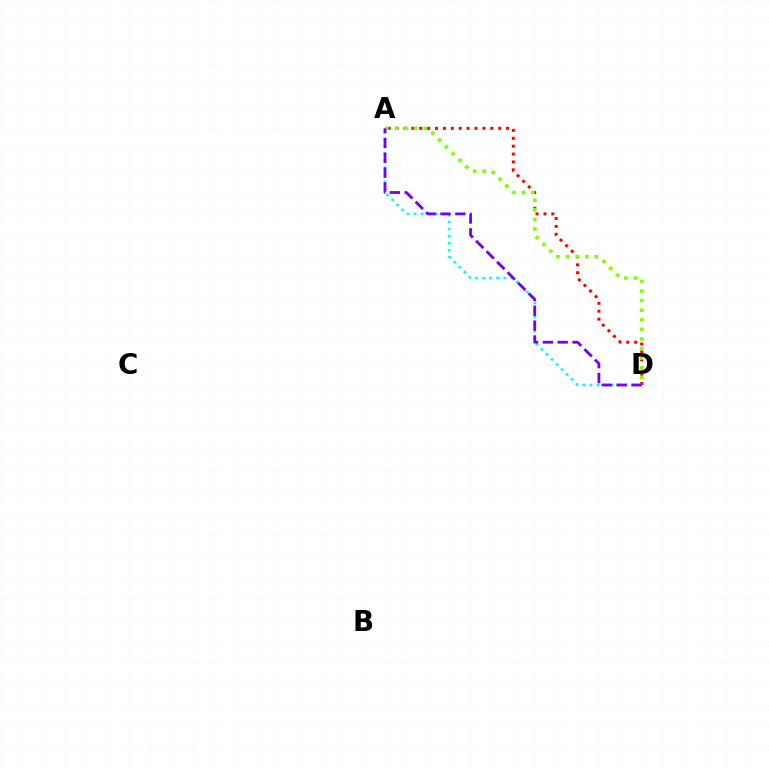{('A', 'D'): [{'color': '#ff0000', 'line_style': 'dotted', 'thickness': 2.14}, {'color': '#00fff6', 'line_style': 'dotted', 'thickness': 1.92}, {'color': '#84ff00', 'line_style': 'dotted', 'thickness': 2.61}, {'color': '#7200ff', 'line_style': 'dashed', 'thickness': 2.02}]}